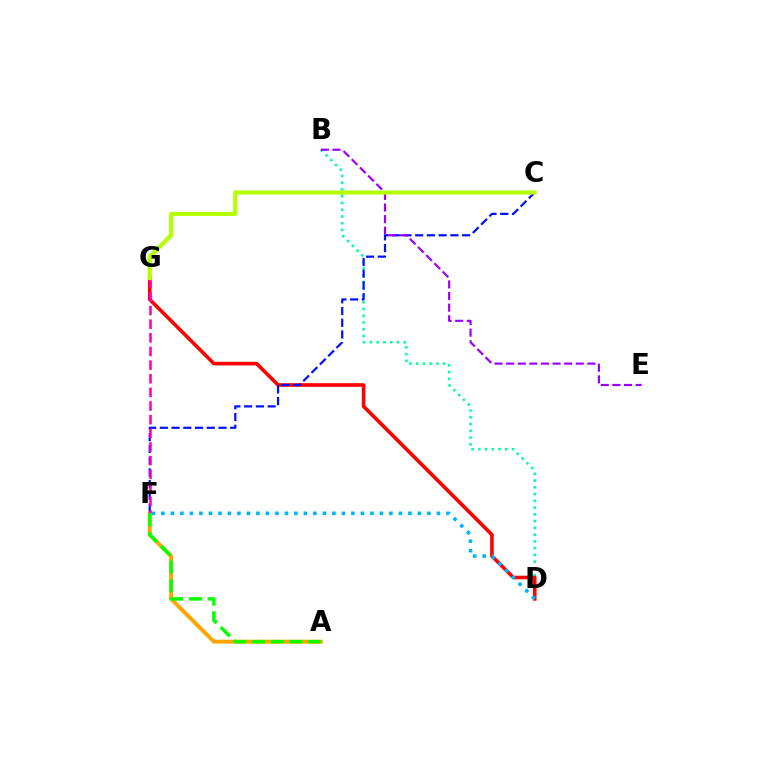{('B', 'D'): [{'color': '#00ff9d', 'line_style': 'dotted', 'thickness': 1.84}], ('A', 'F'): [{'color': '#ffa500', 'line_style': 'solid', 'thickness': 2.8}, {'color': '#08ff00', 'line_style': 'dashed', 'thickness': 2.54}], ('D', 'G'): [{'color': '#ff0000', 'line_style': 'solid', 'thickness': 2.6}], ('C', 'F'): [{'color': '#0010ff', 'line_style': 'dashed', 'thickness': 1.6}], ('F', 'G'): [{'color': '#ff00bd', 'line_style': 'dashed', 'thickness': 1.85}], ('D', 'F'): [{'color': '#00b5ff', 'line_style': 'dotted', 'thickness': 2.58}], ('B', 'E'): [{'color': '#9b00ff', 'line_style': 'dashed', 'thickness': 1.58}], ('C', 'G'): [{'color': '#b3ff00', 'line_style': 'solid', 'thickness': 2.99}]}